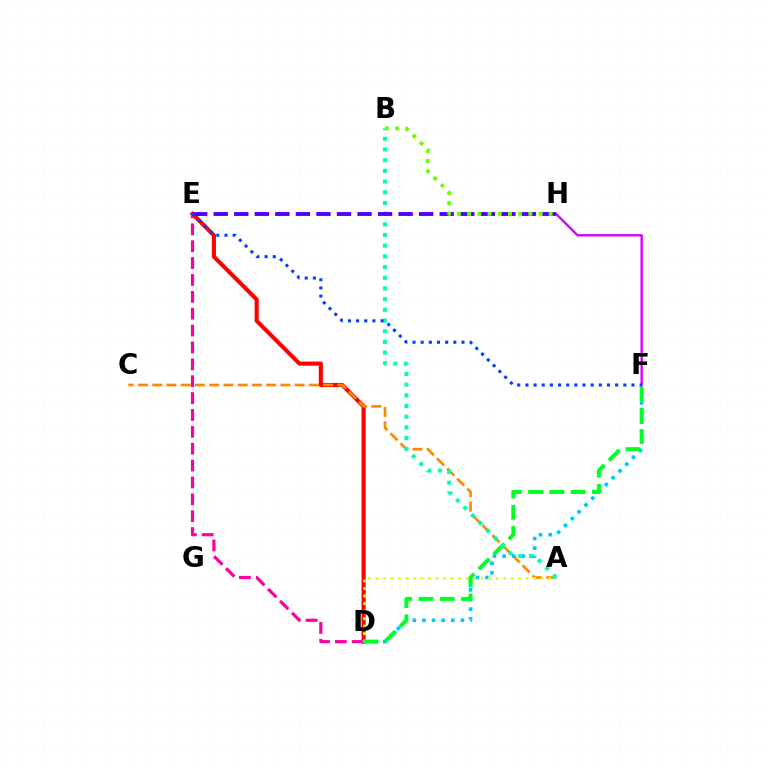{('D', 'E'): [{'color': '#ff0000', 'line_style': 'solid', 'thickness': 2.96}, {'color': '#ff00a0', 'line_style': 'dashed', 'thickness': 2.29}], ('A', 'C'): [{'color': '#ff8800', 'line_style': 'dashed', 'thickness': 1.94}], ('D', 'F'): [{'color': '#00c7ff', 'line_style': 'dotted', 'thickness': 2.61}, {'color': '#00ff27', 'line_style': 'dashed', 'thickness': 2.89}], ('A', 'D'): [{'color': '#eeff00', 'line_style': 'dotted', 'thickness': 2.04}], ('F', 'H'): [{'color': '#d600ff', 'line_style': 'solid', 'thickness': 1.71}], ('A', 'B'): [{'color': '#00ffaf', 'line_style': 'dotted', 'thickness': 2.9}], ('E', 'H'): [{'color': '#4f00ff', 'line_style': 'dashed', 'thickness': 2.79}], ('E', 'F'): [{'color': '#003fff', 'line_style': 'dotted', 'thickness': 2.22}], ('B', 'H'): [{'color': '#66ff00', 'line_style': 'dotted', 'thickness': 2.77}]}